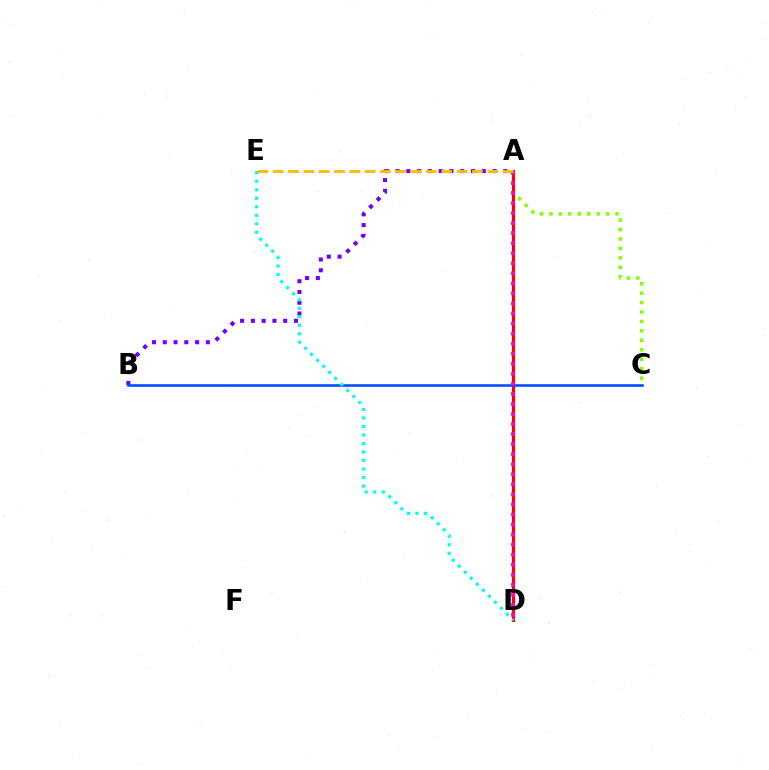{('A', 'B'): [{'color': '#7200ff', 'line_style': 'dotted', 'thickness': 2.93}], ('A', 'D'): [{'color': '#00ff39', 'line_style': 'solid', 'thickness': 1.81}, {'color': '#ff0000', 'line_style': 'solid', 'thickness': 2.24}, {'color': '#ff00cf', 'line_style': 'dotted', 'thickness': 2.73}], ('A', 'C'): [{'color': '#84ff00', 'line_style': 'dotted', 'thickness': 2.57}], ('B', 'C'): [{'color': '#004bff', 'line_style': 'solid', 'thickness': 1.85}], ('D', 'E'): [{'color': '#00fff6', 'line_style': 'dotted', 'thickness': 2.31}], ('A', 'E'): [{'color': '#ffbd00', 'line_style': 'dashed', 'thickness': 2.08}]}